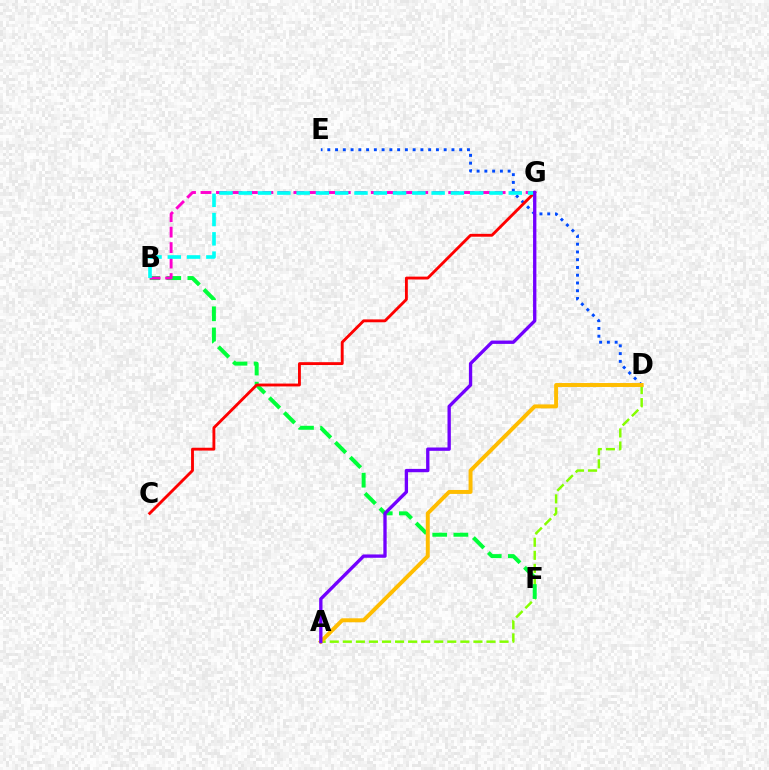{('A', 'D'): [{'color': '#84ff00', 'line_style': 'dashed', 'thickness': 1.77}, {'color': '#ffbd00', 'line_style': 'solid', 'thickness': 2.84}], ('B', 'F'): [{'color': '#00ff39', 'line_style': 'dashed', 'thickness': 2.87}], ('B', 'G'): [{'color': '#ff00cf', 'line_style': 'dashed', 'thickness': 2.1}, {'color': '#00fff6', 'line_style': 'dashed', 'thickness': 2.62}], ('D', 'E'): [{'color': '#004bff', 'line_style': 'dotted', 'thickness': 2.11}], ('C', 'G'): [{'color': '#ff0000', 'line_style': 'solid', 'thickness': 2.06}], ('A', 'G'): [{'color': '#7200ff', 'line_style': 'solid', 'thickness': 2.4}]}